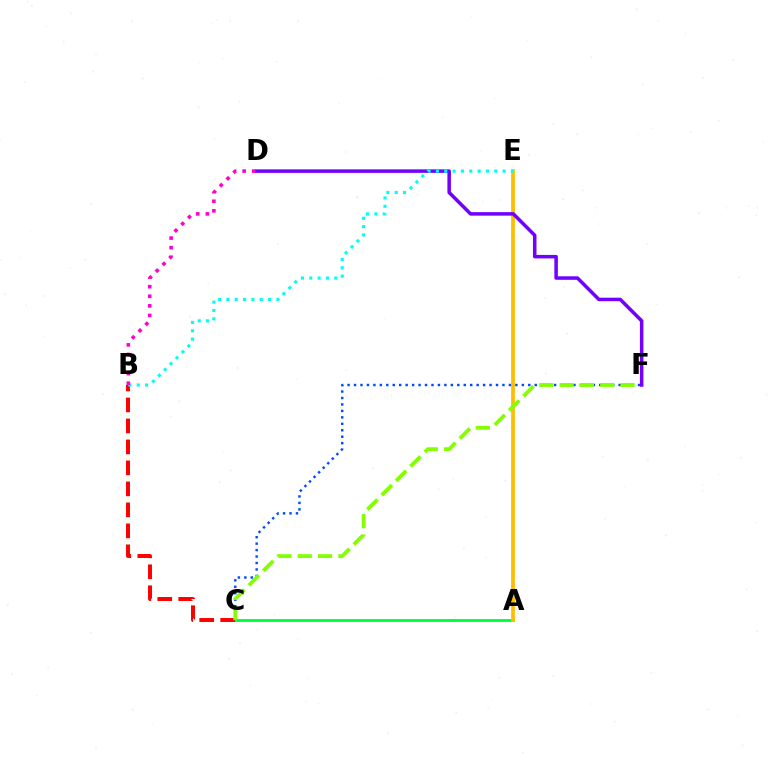{('A', 'C'): [{'color': '#00ff39', 'line_style': 'solid', 'thickness': 2.08}], ('B', 'C'): [{'color': '#ff0000', 'line_style': 'dashed', 'thickness': 2.85}], ('A', 'E'): [{'color': '#ffbd00', 'line_style': 'solid', 'thickness': 2.68}], ('C', 'F'): [{'color': '#004bff', 'line_style': 'dotted', 'thickness': 1.75}, {'color': '#84ff00', 'line_style': 'dashed', 'thickness': 2.76}], ('D', 'F'): [{'color': '#7200ff', 'line_style': 'solid', 'thickness': 2.53}], ('B', 'E'): [{'color': '#00fff6', 'line_style': 'dotted', 'thickness': 2.27}], ('B', 'D'): [{'color': '#ff00cf', 'line_style': 'dotted', 'thickness': 2.6}]}